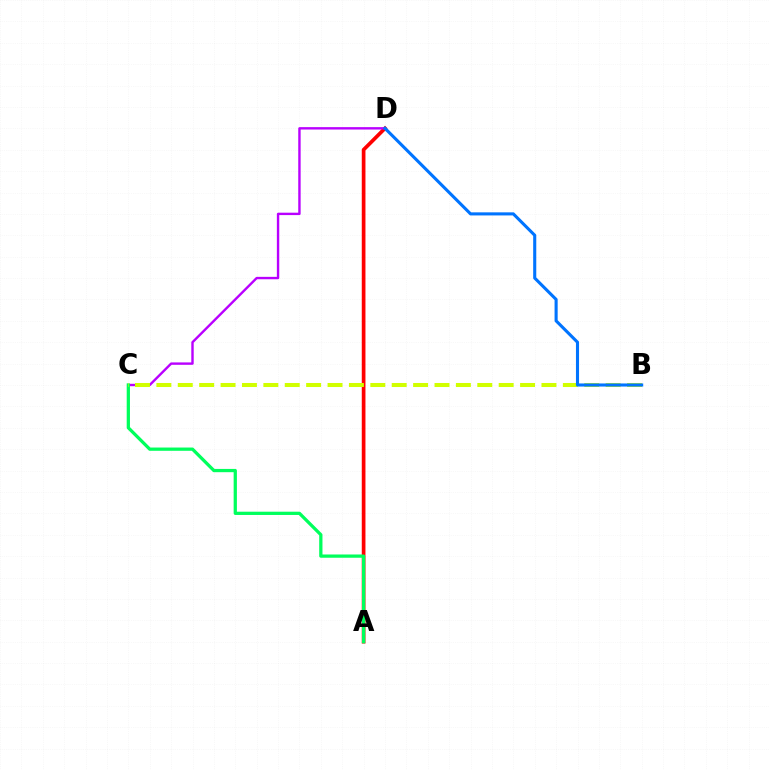{('A', 'D'): [{'color': '#ff0000', 'line_style': 'solid', 'thickness': 2.66}], ('C', 'D'): [{'color': '#b900ff', 'line_style': 'solid', 'thickness': 1.73}], ('A', 'C'): [{'color': '#00ff5c', 'line_style': 'solid', 'thickness': 2.35}], ('B', 'C'): [{'color': '#d1ff00', 'line_style': 'dashed', 'thickness': 2.91}], ('B', 'D'): [{'color': '#0074ff', 'line_style': 'solid', 'thickness': 2.23}]}